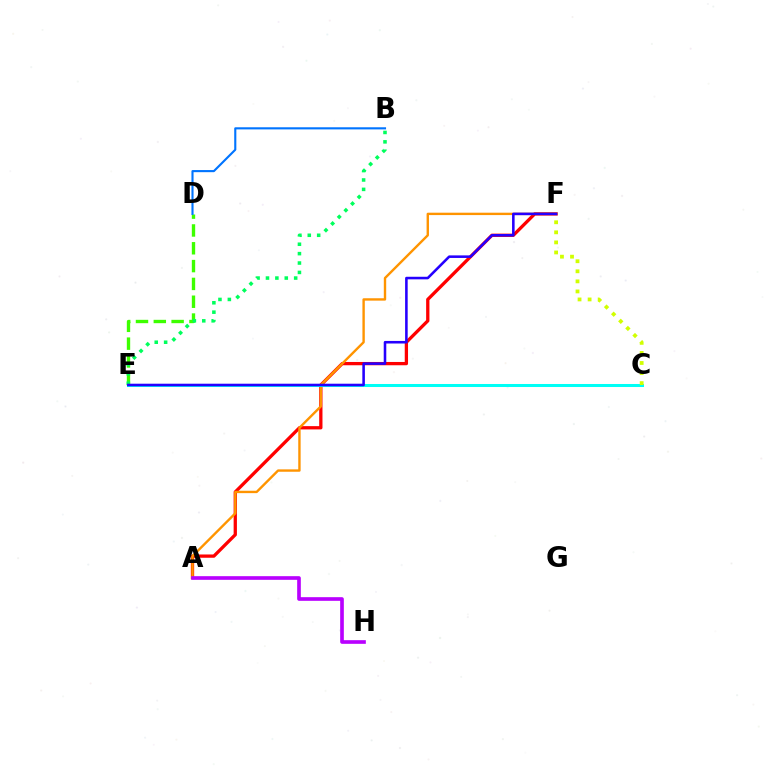{('C', 'E'): [{'color': '#ff00ac', 'line_style': 'dotted', 'thickness': 2.04}, {'color': '#00fff6', 'line_style': 'solid', 'thickness': 2.18}], ('A', 'F'): [{'color': '#ff0000', 'line_style': 'solid', 'thickness': 2.37}, {'color': '#ff9400', 'line_style': 'solid', 'thickness': 1.72}], ('D', 'E'): [{'color': '#3dff00', 'line_style': 'dashed', 'thickness': 2.42}], ('B', 'D'): [{'color': '#0074ff', 'line_style': 'solid', 'thickness': 1.53}], ('C', 'F'): [{'color': '#d1ff00', 'line_style': 'dotted', 'thickness': 2.73}], ('B', 'E'): [{'color': '#00ff5c', 'line_style': 'dotted', 'thickness': 2.55}], ('E', 'F'): [{'color': '#2500ff', 'line_style': 'solid', 'thickness': 1.85}], ('A', 'H'): [{'color': '#b900ff', 'line_style': 'solid', 'thickness': 2.63}]}